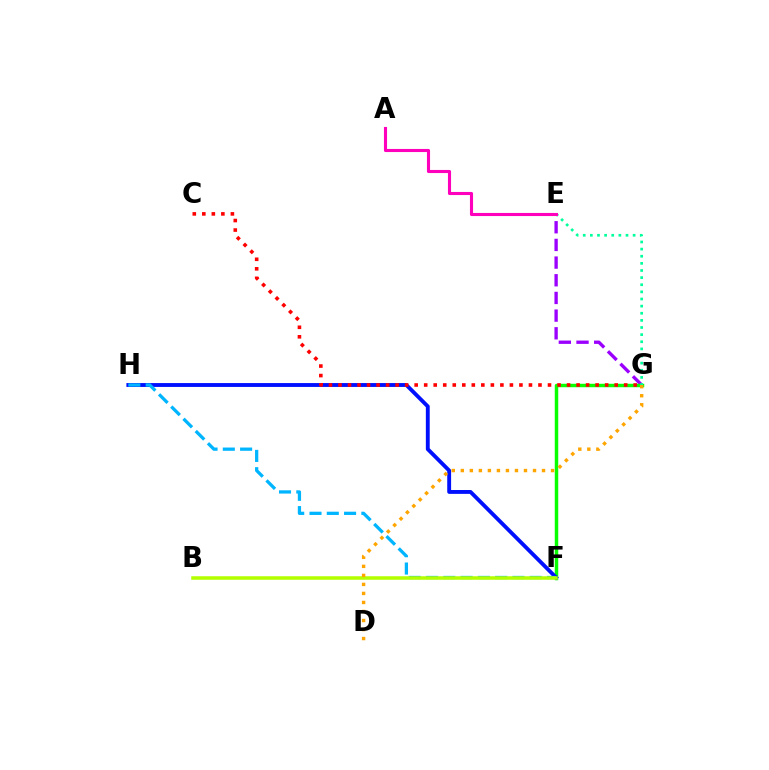{('E', 'G'): [{'color': '#9b00ff', 'line_style': 'dashed', 'thickness': 2.4}, {'color': '#00ff9d', 'line_style': 'dotted', 'thickness': 1.94}], ('F', 'G'): [{'color': '#08ff00', 'line_style': 'solid', 'thickness': 2.5}], ('F', 'H'): [{'color': '#0010ff', 'line_style': 'solid', 'thickness': 2.79}, {'color': '#00b5ff', 'line_style': 'dashed', 'thickness': 2.35}], ('A', 'E'): [{'color': '#ff00bd', 'line_style': 'solid', 'thickness': 2.23}], ('C', 'G'): [{'color': '#ff0000', 'line_style': 'dotted', 'thickness': 2.59}], ('B', 'F'): [{'color': '#b3ff00', 'line_style': 'solid', 'thickness': 2.54}], ('D', 'G'): [{'color': '#ffa500', 'line_style': 'dotted', 'thickness': 2.45}]}